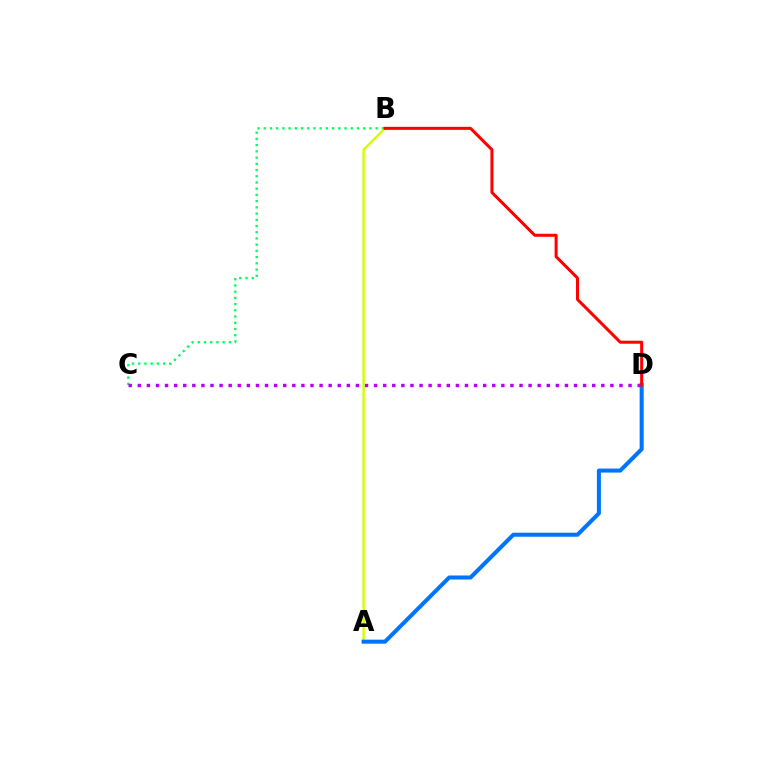{('B', 'C'): [{'color': '#00ff5c', 'line_style': 'dotted', 'thickness': 1.69}], ('C', 'D'): [{'color': '#b900ff', 'line_style': 'dotted', 'thickness': 2.47}], ('A', 'B'): [{'color': '#d1ff00', 'line_style': 'solid', 'thickness': 1.75}], ('A', 'D'): [{'color': '#0074ff', 'line_style': 'solid', 'thickness': 2.9}], ('B', 'D'): [{'color': '#ff0000', 'line_style': 'solid', 'thickness': 2.18}]}